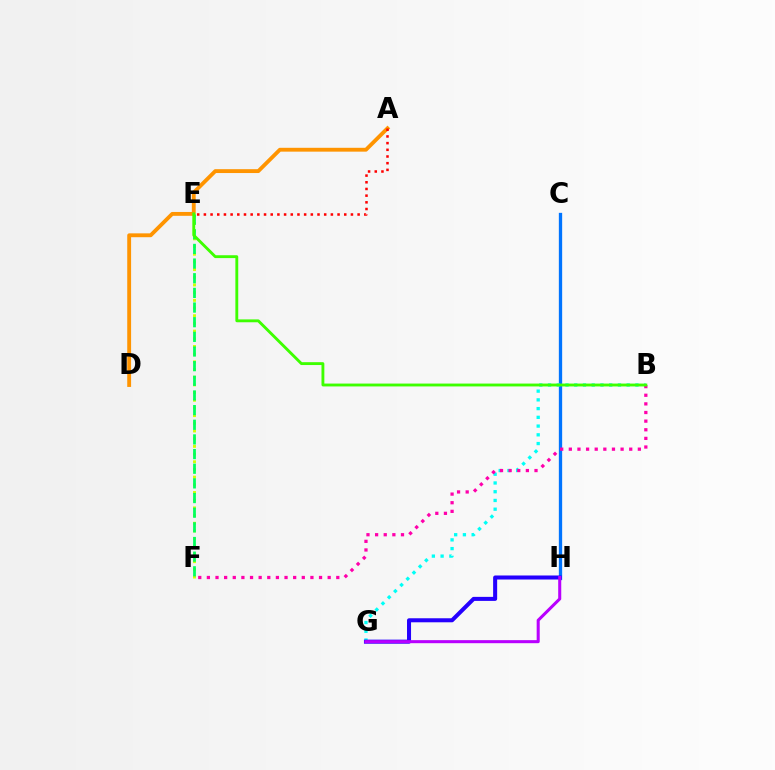{('C', 'H'): [{'color': '#0074ff', 'line_style': 'solid', 'thickness': 2.38}], ('A', 'D'): [{'color': '#ff9400', 'line_style': 'solid', 'thickness': 2.77}], ('B', 'G'): [{'color': '#00fff6', 'line_style': 'dotted', 'thickness': 2.37}], ('E', 'F'): [{'color': '#d1ff00', 'line_style': 'dotted', 'thickness': 2.09}, {'color': '#00ff5c', 'line_style': 'dashed', 'thickness': 1.99}], ('G', 'H'): [{'color': '#2500ff', 'line_style': 'solid', 'thickness': 2.9}, {'color': '#b900ff', 'line_style': 'solid', 'thickness': 2.19}], ('B', 'F'): [{'color': '#ff00ac', 'line_style': 'dotted', 'thickness': 2.34}], ('B', 'E'): [{'color': '#3dff00', 'line_style': 'solid', 'thickness': 2.06}], ('A', 'E'): [{'color': '#ff0000', 'line_style': 'dotted', 'thickness': 1.82}]}